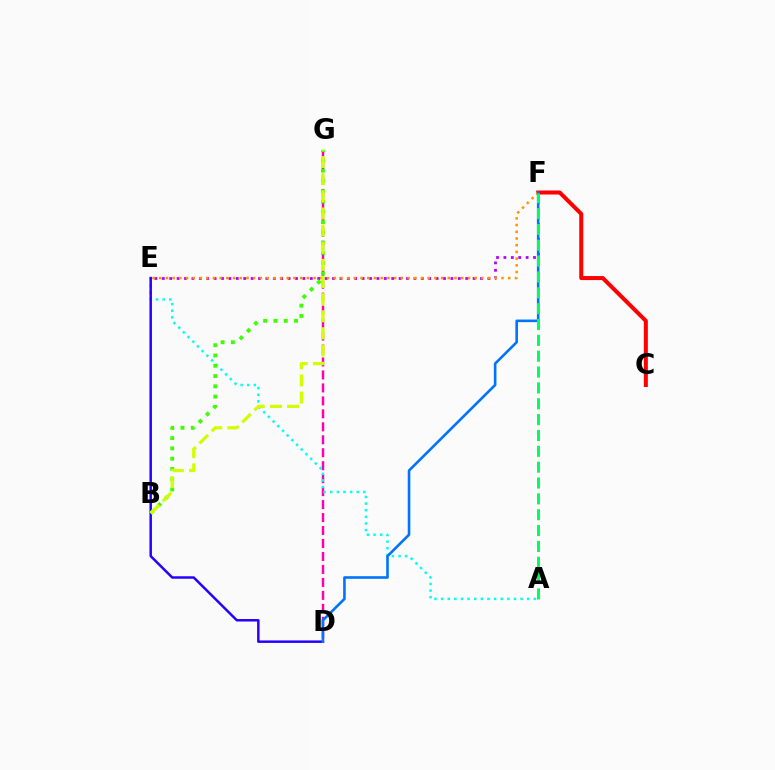{('E', 'F'): [{'color': '#b900ff', 'line_style': 'dotted', 'thickness': 2.01}, {'color': '#ff9400', 'line_style': 'dotted', 'thickness': 1.82}], ('C', 'F'): [{'color': '#ff0000', 'line_style': 'solid', 'thickness': 2.9}], ('D', 'G'): [{'color': '#ff00ac', 'line_style': 'dashed', 'thickness': 1.76}], ('A', 'E'): [{'color': '#00fff6', 'line_style': 'dotted', 'thickness': 1.8}], ('D', 'E'): [{'color': '#2500ff', 'line_style': 'solid', 'thickness': 1.79}], ('D', 'F'): [{'color': '#0074ff', 'line_style': 'solid', 'thickness': 1.88}], ('A', 'F'): [{'color': '#00ff5c', 'line_style': 'dashed', 'thickness': 2.15}], ('B', 'G'): [{'color': '#3dff00', 'line_style': 'dotted', 'thickness': 2.79}, {'color': '#d1ff00', 'line_style': 'dashed', 'thickness': 2.33}]}